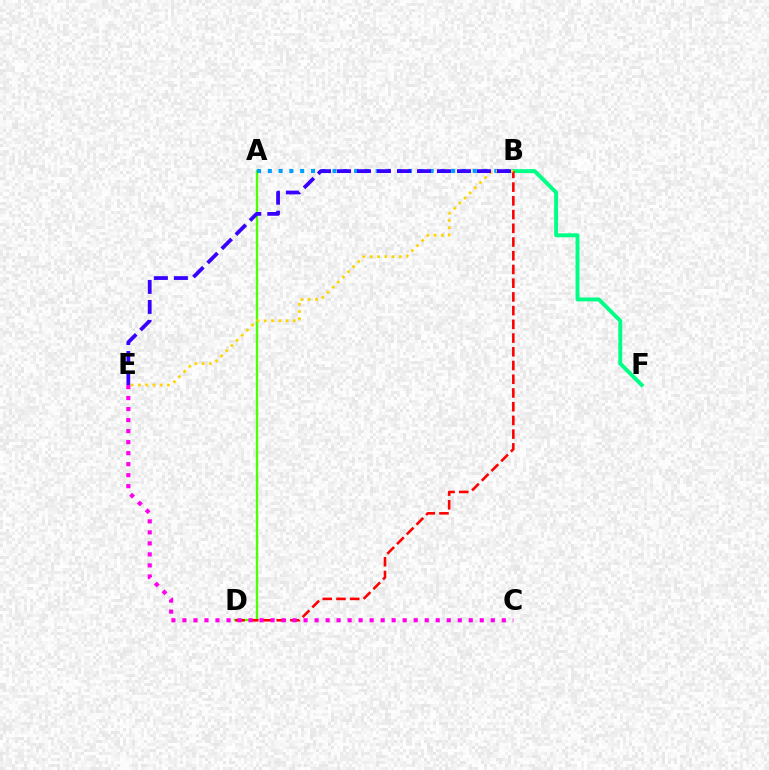{('A', 'D'): [{'color': '#4fff00', 'line_style': 'solid', 'thickness': 1.69}], ('A', 'B'): [{'color': '#009eff', 'line_style': 'dotted', 'thickness': 2.93}], ('B', 'F'): [{'color': '#00ff86', 'line_style': 'solid', 'thickness': 2.84}], ('B', 'D'): [{'color': '#ff0000', 'line_style': 'dashed', 'thickness': 1.86}], ('B', 'E'): [{'color': '#ffd500', 'line_style': 'dotted', 'thickness': 1.97}, {'color': '#3700ff', 'line_style': 'dashed', 'thickness': 2.72}], ('C', 'E'): [{'color': '#ff00ed', 'line_style': 'dotted', 'thickness': 2.99}]}